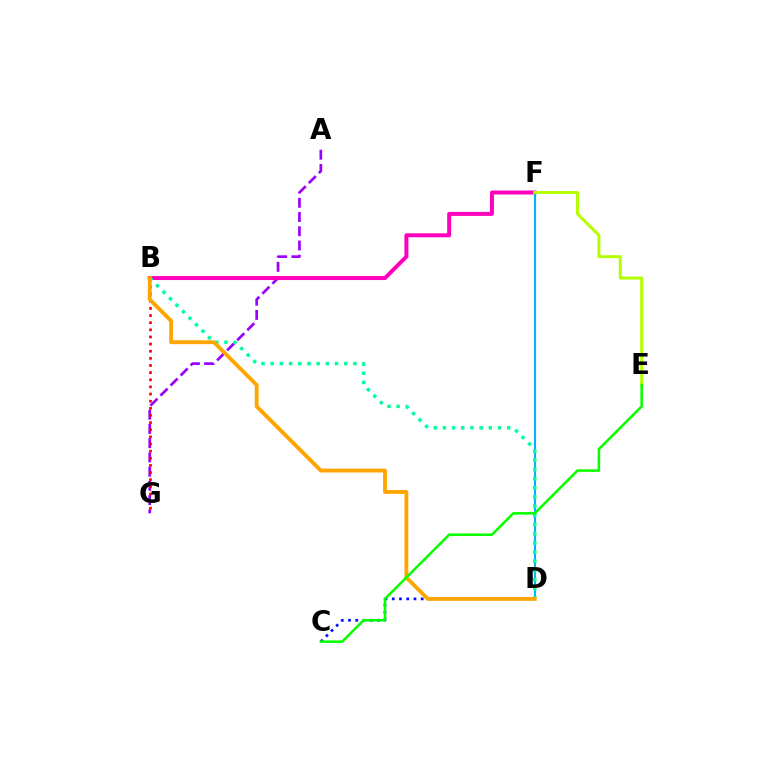{('A', 'G'): [{'color': '#9b00ff', 'line_style': 'dashed', 'thickness': 1.93}], ('C', 'D'): [{'color': '#0010ff', 'line_style': 'dotted', 'thickness': 1.97}], ('B', 'G'): [{'color': '#ff0000', 'line_style': 'dotted', 'thickness': 1.94}], ('B', 'F'): [{'color': '#ff00bd', 'line_style': 'solid', 'thickness': 2.87}], ('D', 'F'): [{'color': '#00b5ff', 'line_style': 'solid', 'thickness': 1.54}], ('B', 'D'): [{'color': '#00ff9d', 'line_style': 'dotted', 'thickness': 2.5}, {'color': '#ffa500', 'line_style': 'solid', 'thickness': 2.77}], ('E', 'F'): [{'color': '#b3ff00', 'line_style': 'solid', 'thickness': 2.13}], ('C', 'E'): [{'color': '#08ff00', 'line_style': 'solid', 'thickness': 1.84}]}